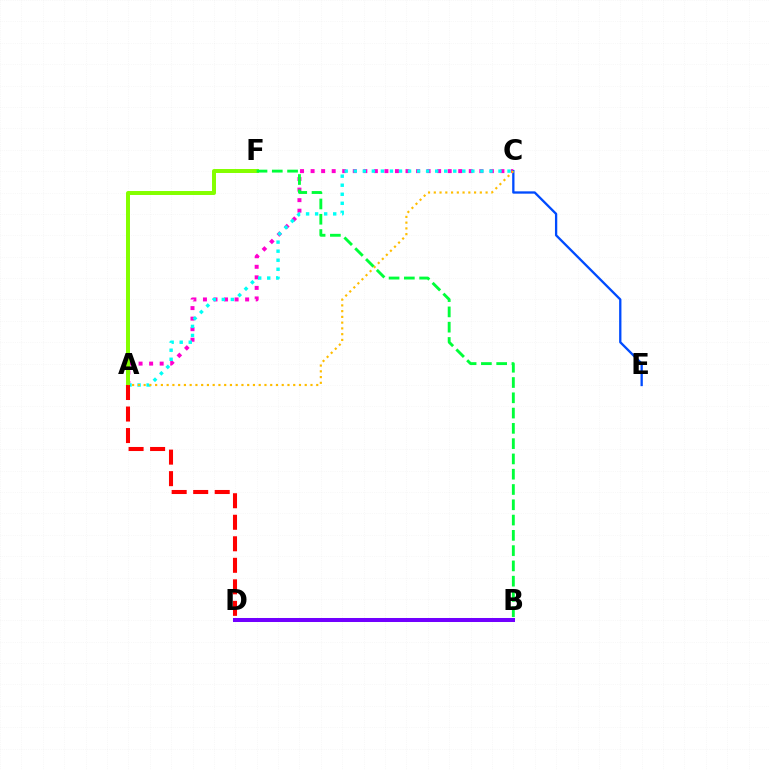{('A', 'C'): [{'color': '#ff00cf', 'line_style': 'dotted', 'thickness': 2.87}, {'color': '#00fff6', 'line_style': 'dotted', 'thickness': 2.46}, {'color': '#ffbd00', 'line_style': 'dotted', 'thickness': 1.56}], ('C', 'E'): [{'color': '#004bff', 'line_style': 'solid', 'thickness': 1.66}], ('A', 'F'): [{'color': '#84ff00', 'line_style': 'solid', 'thickness': 2.86}], ('A', 'D'): [{'color': '#ff0000', 'line_style': 'dashed', 'thickness': 2.92}], ('B', 'D'): [{'color': '#7200ff', 'line_style': 'solid', 'thickness': 2.89}], ('B', 'F'): [{'color': '#00ff39', 'line_style': 'dashed', 'thickness': 2.08}]}